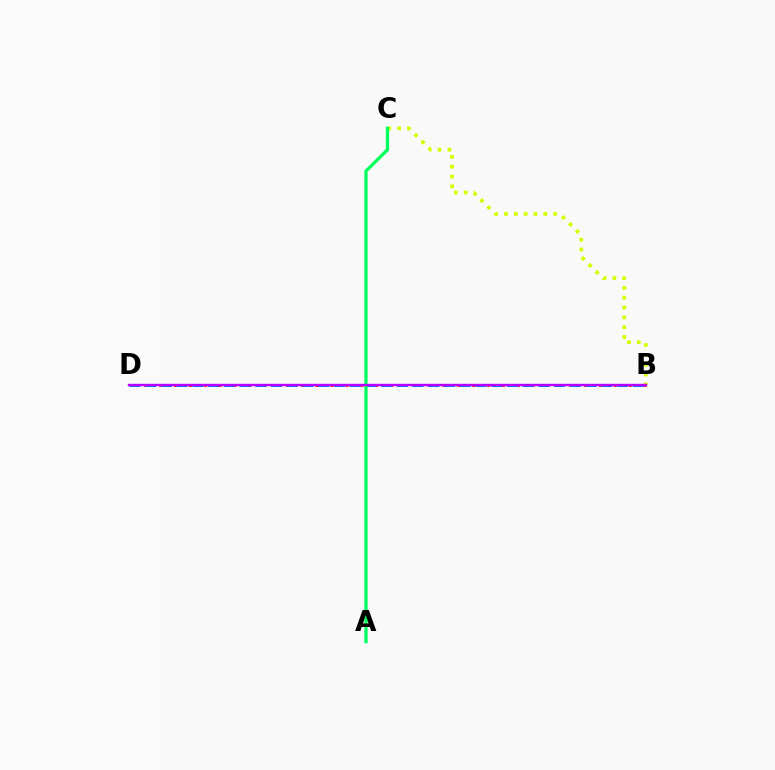{('B', 'C'): [{'color': '#d1ff00', 'line_style': 'dotted', 'thickness': 2.67}], ('B', 'D'): [{'color': '#ff0000', 'line_style': 'dotted', 'thickness': 2.03}, {'color': '#0074ff', 'line_style': 'dashed', 'thickness': 2.14}, {'color': '#b900ff', 'line_style': 'solid', 'thickness': 1.72}], ('A', 'C'): [{'color': '#00ff5c', 'line_style': 'solid', 'thickness': 2.35}]}